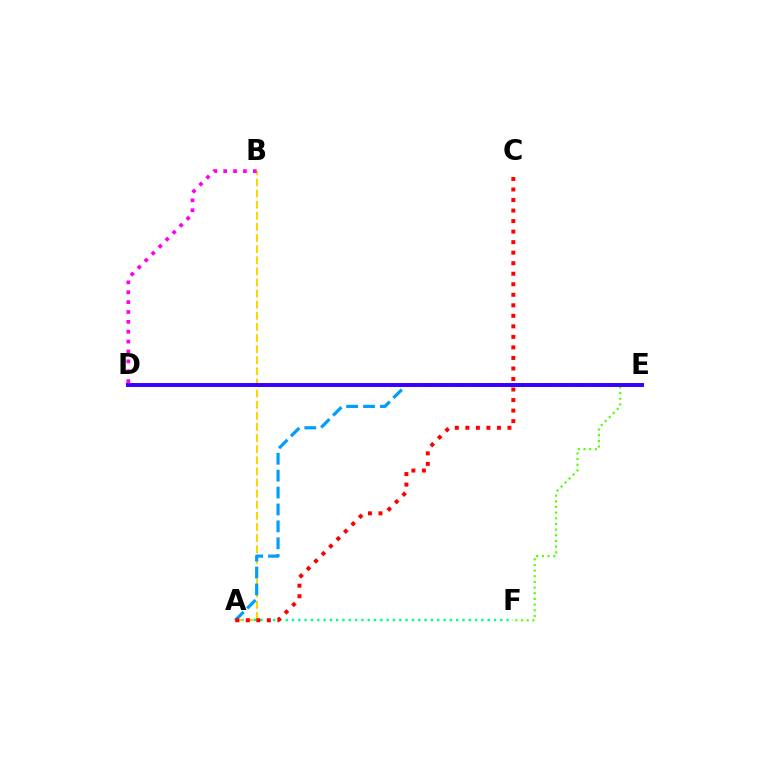{('A', 'F'): [{'color': '#00ff86', 'line_style': 'dotted', 'thickness': 1.72}], ('E', 'F'): [{'color': '#4fff00', 'line_style': 'dotted', 'thickness': 1.54}], ('A', 'B'): [{'color': '#ffd500', 'line_style': 'dashed', 'thickness': 1.51}], ('B', 'D'): [{'color': '#ff00ed', 'line_style': 'dotted', 'thickness': 2.68}], ('A', 'E'): [{'color': '#009eff', 'line_style': 'dashed', 'thickness': 2.3}], ('D', 'E'): [{'color': '#3700ff', 'line_style': 'solid', 'thickness': 2.84}], ('A', 'C'): [{'color': '#ff0000', 'line_style': 'dotted', 'thickness': 2.86}]}